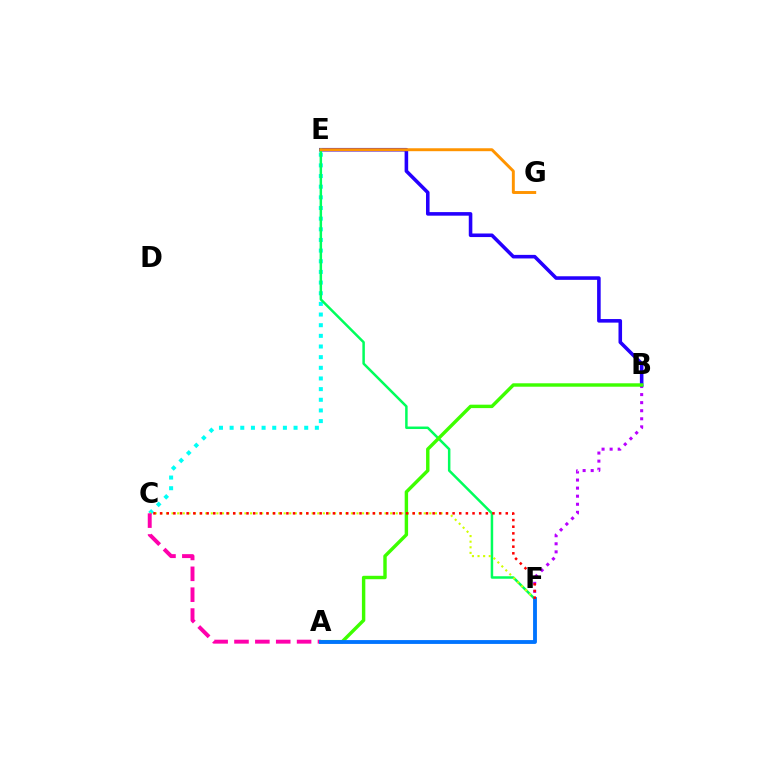{('B', 'F'): [{'color': '#b900ff', 'line_style': 'dotted', 'thickness': 2.19}], ('B', 'E'): [{'color': '#2500ff', 'line_style': 'solid', 'thickness': 2.57}], ('C', 'E'): [{'color': '#00fff6', 'line_style': 'dotted', 'thickness': 2.89}], ('E', 'F'): [{'color': '#00ff5c', 'line_style': 'solid', 'thickness': 1.8}], ('C', 'F'): [{'color': '#d1ff00', 'line_style': 'dotted', 'thickness': 1.52}, {'color': '#ff0000', 'line_style': 'dotted', 'thickness': 1.81}], ('A', 'C'): [{'color': '#ff00ac', 'line_style': 'dashed', 'thickness': 2.83}], ('A', 'B'): [{'color': '#3dff00', 'line_style': 'solid', 'thickness': 2.46}], ('E', 'G'): [{'color': '#ff9400', 'line_style': 'solid', 'thickness': 2.11}], ('A', 'F'): [{'color': '#0074ff', 'line_style': 'solid', 'thickness': 2.77}]}